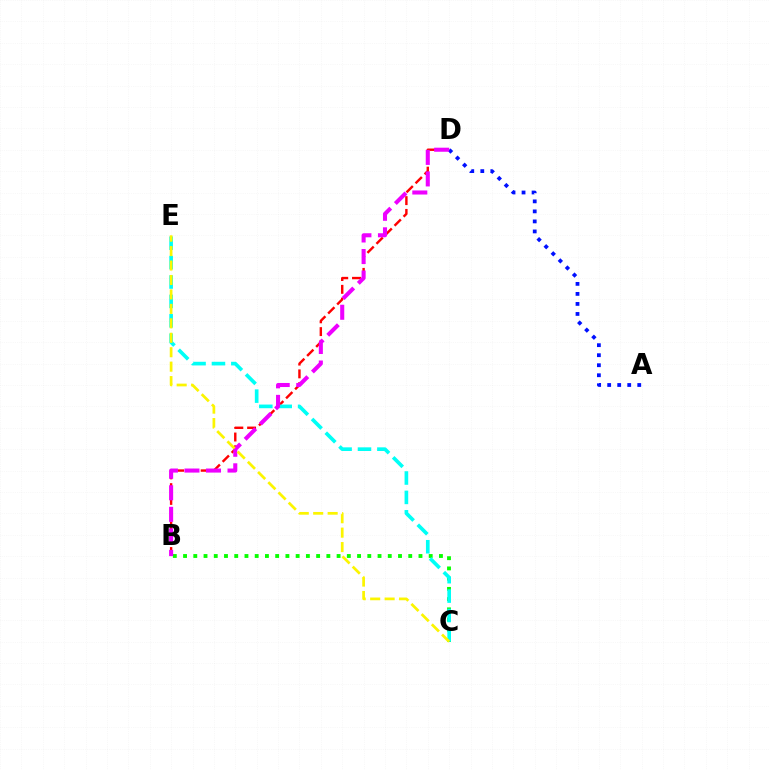{('B', 'D'): [{'color': '#ff0000', 'line_style': 'dashed', 'thickness': 1.74}, {'color': '#ee00ff', 'line_style': 'dashed', 'thickness': 2.93}], ('B', 'C'): [{'color': '#08ff00', 'line_style': 'dotted', 'thickness': 2.78}], ('C', 'E'): [{'color': '#00fff6', 'line_style': 'dashed', 'thickness': 2.64}, {'color': '#fcf500', 'line_style': 'dashed', 'thickness': 1.96}], ('A', 'D'): [{'color': '#0010ff', 'line_style': 'dotted', 'thickness': 2.72}]}